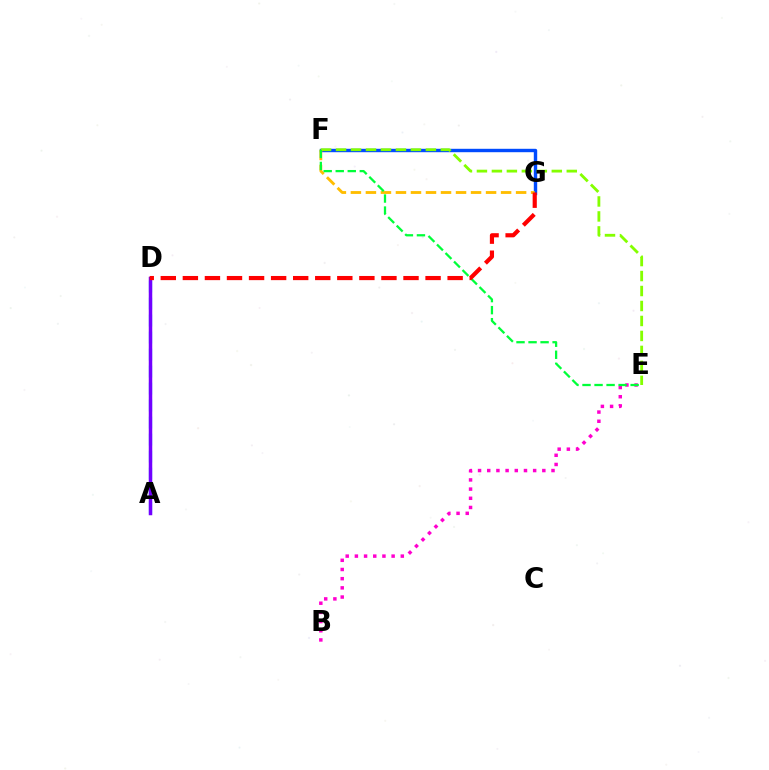{('A', 'D'): [{'color': '#00fff6', 'line_style': 'dashed', 'thickness': 2.31}, {'color': '#7200ff', 'line_style': 'solid', 'thickness': 2.51}], ('F', 'G'): [{'color': '#004bff', 'line_style': 'solid', 'thickness': 2.45}, {'color': '#ffbd00', 'line_style': 'dashed', 'thickness': 2.04}], ('E', 'F'): [{'color': '#84ff00', 'line_style': 'dashed', 'thickness': 2.03}, {'color': '#00ff39', 'line_style': 'dashed', 'thickness': 1.63}], ('B', 'E'): [{'color': '#ff00cf', 'line_style': 'dotted', 'thickness': 2.5}], ('D', 'G'): [{'color': '#ff0000', 'line_style': 'dashed', 'thickness': 3.0}]}